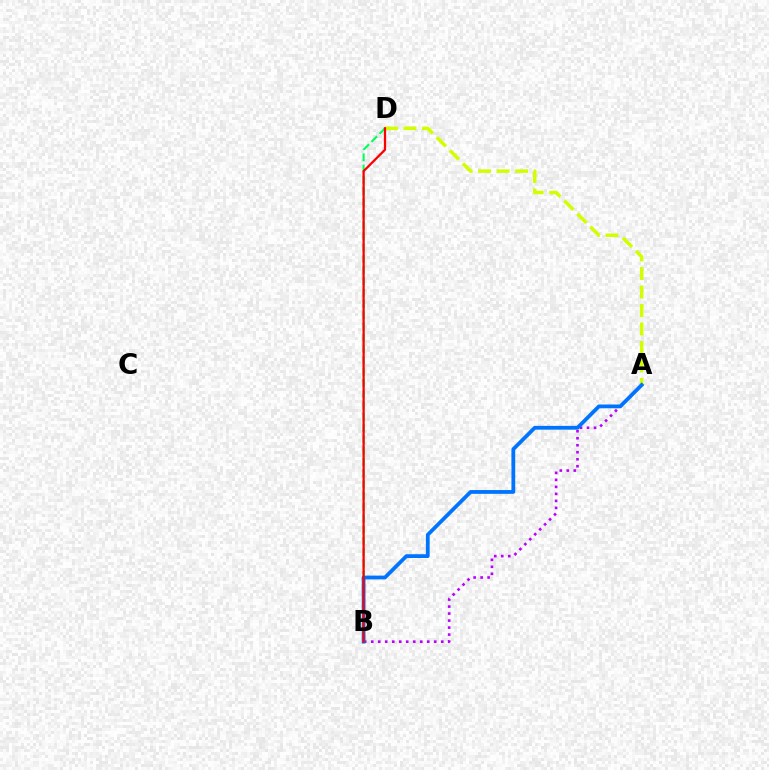{('B', 'D'): [{'color': '#00ff5c', 'line_style': 'dashed', 'thickness': 1.53}, {'color': '#ff0000', 'line_style': 'solid', 'thickness': 1.62}], ('A', 'B'): [{'color': '#b900ff', 'line_style': 'dotted', 'thickness': 1.9}, {'color': '#0074ff', 'line_style': 'solid', 'thickness': 2.72}], ('A', 'D'): [{'color': '#d1ff00', 'line_style': 'dashed', 'thickness': 2.51}]}